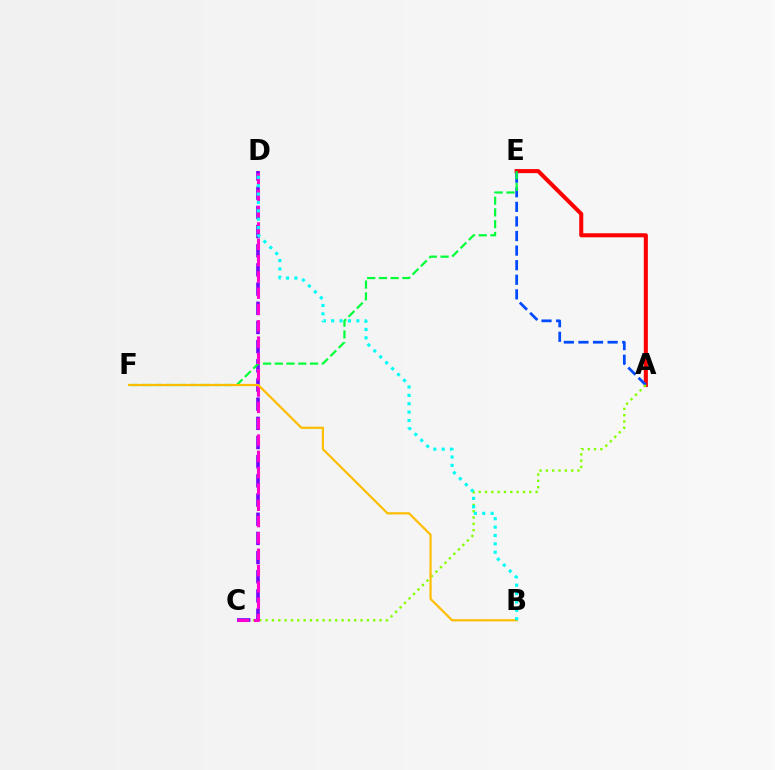{('C', 'D'): [{'color': '#7200ff', 'line_style': 'dashed', 'thickness': 2.61}, {'color': '#ff00cf', 'line_style': 'dashed', 'thickness': 2.22}], ('A', 'E'): [{'color': '#ff0000', 'line_style': 'solid', 'thickness': 2.93}, {'color': '#004bff', 'line_style': 'dashed', 'thickness': 1.98}], ('E', 'F'): [{'color': '#00ff39', 'line_style': 'dashed', 'thickness': 1.6}], ('A', 'C'): [{'color': '#84ff00', 'line_style': 'dotted', 'thickness': 1.72}], ('B', 'F'): [{'color': '#ffbd00', 'line_style': 'solid', 'thickness': 1.58}], ('B', 'D'): [{'color': '#00fff6', 'line_style': 'dotted', 'thickness': 2.28}]}